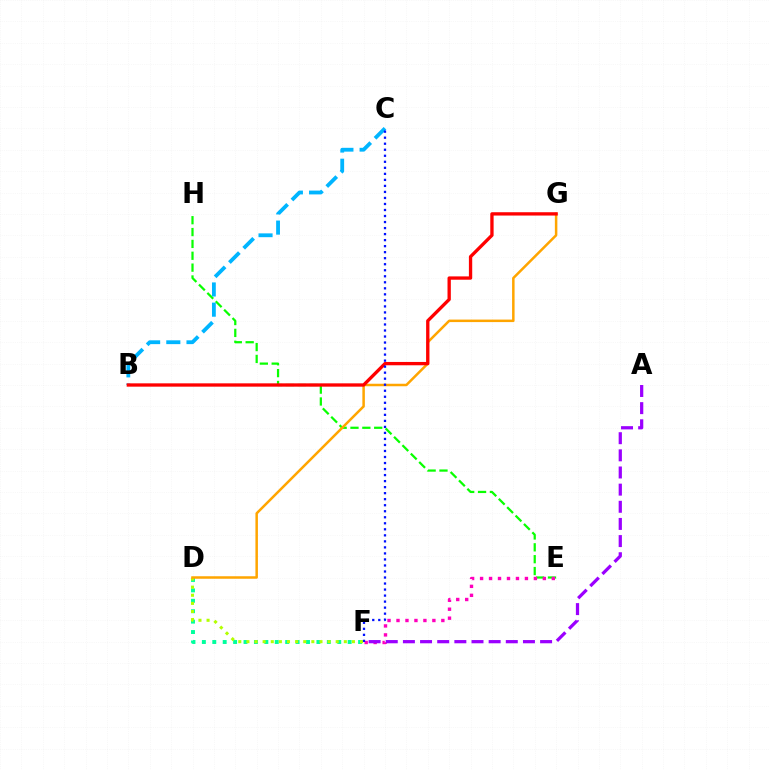{('E', 'H'): [{'color': '#08ff00', 'line_style': 'dashed', 'thickness': 1.61}], ('D', 'F'): [{'color': '#00ff9d', 'line_style': 'dotted', 'thickness': 2.83}, {'color': '#b3ff00', 'line_style': 'dotted', 'thickness': 2.21}], ('B', 'C'): [{'color': '#00b5ff', 'line_style': 'dashed', 'thickness': 2.74}], ('E', 'F'): [{'color': '#ff00bd', 'line_style': 'dotted', 'thickness': 2.44}], ('D', 'G'): [{'color': '#ffa500', 'line_style': 'solid', 'thickness': 1.8}], ('B', 'G'): [{'color': '#ff0000', 'line_style': 'solid', 'thickness': 2.39}], ('A', 'F'): [{'color': '#9b00ff', 'line_style': 'dashed', 'thickness': 2.33}], ('C', 'F'): [{'color': '#0010ff', 'line_style': 'dotted', 'thickness': 1.64}]}